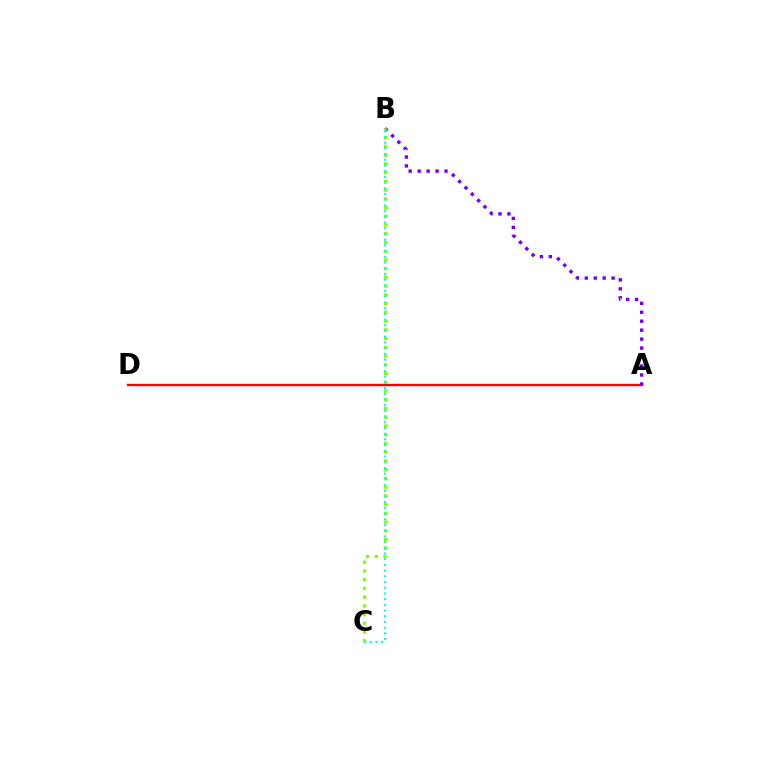{('A', 'D'): [{'color': '#ff0000', 'line_style': 'solid', 'thickness': 1.72}], ('A', 'B'): [{'color': '#7200ff', 'line_style': 'dotted', 'thickness': 2.43}], ('B', 'C'): [{'color': '#84ff00', 'line_style': 'dotted', 'thickness': 2.37}, {'color': '#00fff6', 'line_style': 'dotted', 'thickness': 1.55}]}